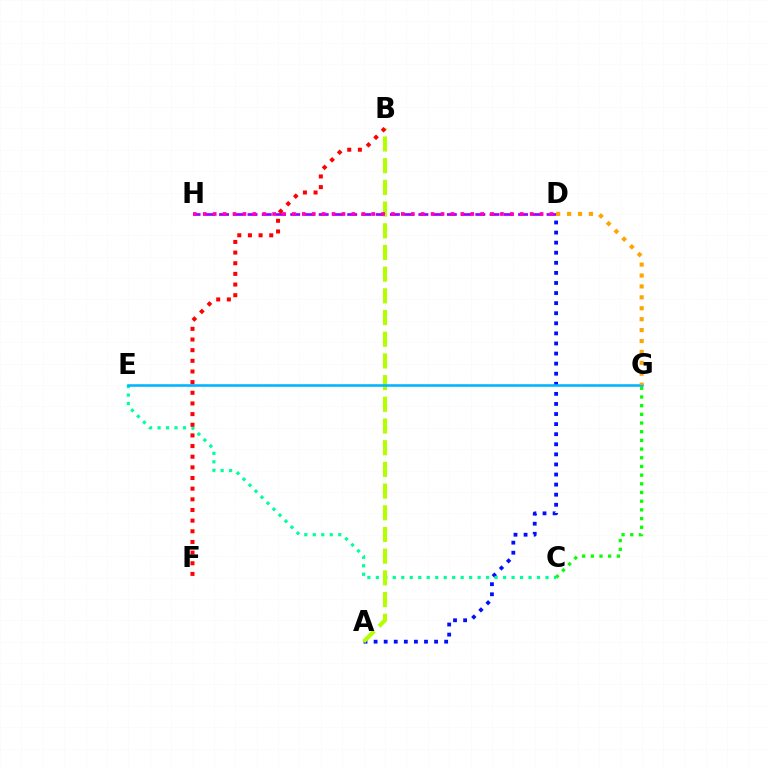{('A', 'D'): [{'color': '#0010ff', 'line_style': 'dotted', 'thickness': 2.74}], ('C', 'E'): [{'color': '#00ff9d', 'line_style': 'dotted', 'thickness': 2.3}], ('D', 'H'): [{'color': '#9b00ff', 'line_style': 'dashed', 'thickness': 1.93}, {'color': '#ff00bd', 'line_style': 'dotted', 'thickness': 2.69}], ('C', 'G'): [{'color': '#08ff00', 'line_style': 'dotted', 'thickness': 2.36}], ('A', 'B'): [{'color': '#b3ff00', 'line_style': 'dashed', 'thickness': 2.95}], ('E', 'G'): [{'color': '#00b5ff', 'line_style': 'solid', 'thickness': 1.86}], ('B', 'F'): [{'color': '#ff0000', 'line_style': 'dotted', 'thickness': 2.89}], ('D', 'G'): [{'color': '#ffa500', 'line_style': 'dotted', 'thickness': 2.97}]}